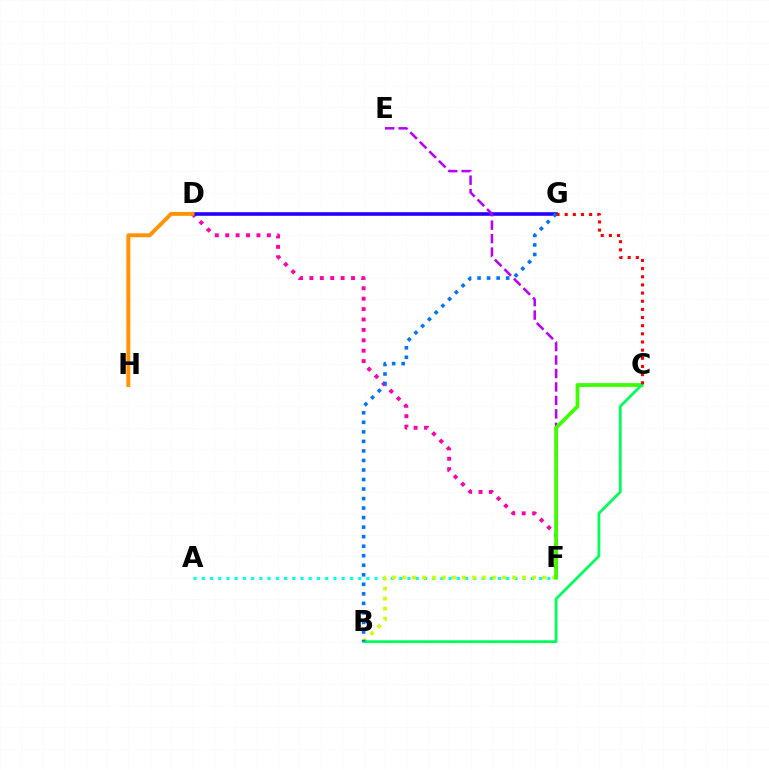{('D', 'F'): [{'color': '#ff00ac', 'line_style': 'dotted', 'thickness': 2.83}], ('D', 'G'): [{'color': '#2500ff', 'line_style': 'solid', 'thickness': 2.59}], ('A', 'F'): [{'color': '#00fff6', 'line_style': 'dotted', 'thickness': 2.24}], ('B', 'F'): [{'color': '#d1ff00', 'line_style': 'dotted', 'thickness': 2.72}], ('D', 'H'): [{'color': '#ff9400', 'line_style': 'solid', 'thickness': 2.82}], ('E', 'F'): [{'color': '#b900ff', 'line_style': 'dashed', 'thickness': 1.83}], ('C', 'F'): [{'color': '#3dff00', 'line_style': 'solid', 'thickness': 2.71}], ('B', 'C'): [{'color': '#00ff5c', 'line_style': 'solid', 'thickness': 2.0}], ('B', 'G'): [{'color': '#0074ff', 'line_style': 'dotted', 'thickness': 2.59}], ('C', 'G'): [{'color': '#ff0000', 'line_style': 'dotted', 'thickness': 2.21}]}